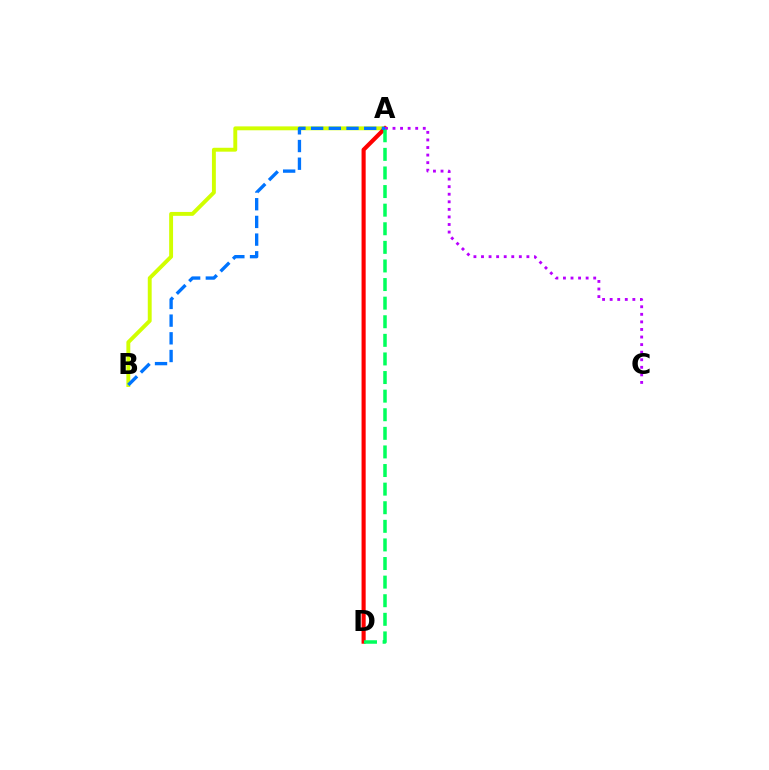{('A', 'B'): [{'color': '#d1ff00', 'line_style': 'solid', 'thickness': 2.81}, {'color': '#0074ff', 'line_style': 'dashed', 'thickness': 2.4}], ('A', 'D'): [{'color': '#ff0000', 'line_style': 'solid', 'thickness': 2.96}, {'color': '#00ff5c', 'line_style': 'dashed', 'thickness': 2.53}], ('A', 'C'): [{'color': '#b900ff', 'line_style': 'dotted', 'thickness': 2.06}]}